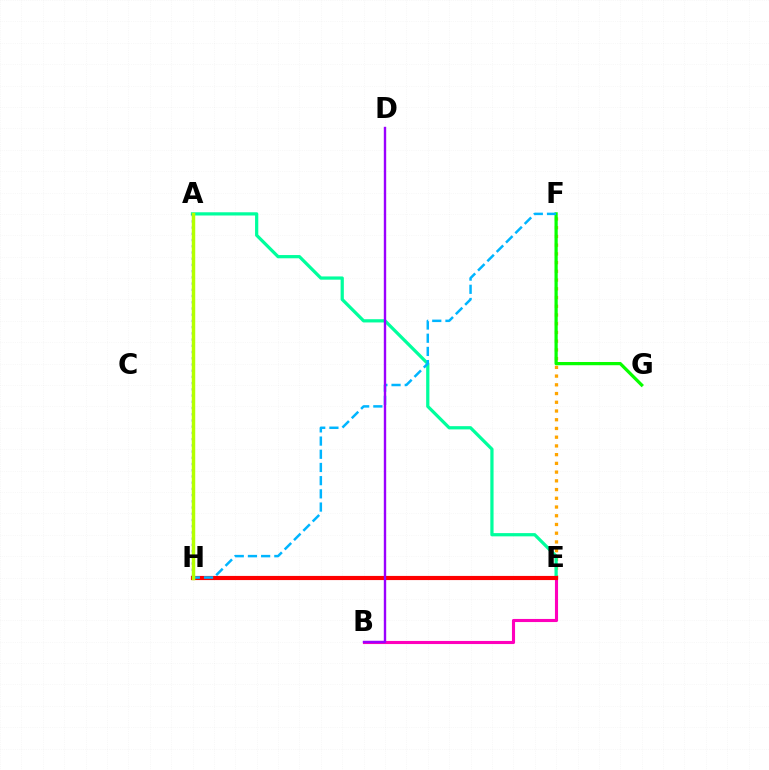{('E', 'F'): [{'color': '#ffa500', 'line_style': 'dotted', 'thickness': 2.37}], ('F', 'G'): [{'color': '#08ff00', 'line_style': 'solid', 'thickness': 2.33}], ('A', 'E'): [{'color': '#00ff9d', 'line_style': 'solid', 'thickness': 2.33}], ('B', 'E'): [{'color': '#ff00bd', 'line_style': 'solid', 'thickness': 2.24}], ('E', 'H'): [{'color': '#ff0000', 'line_style': 'solid', 'thickness': 2.99}], ('A', 'H'): [{'color': '#0010ff', 'line_style': 'dotted', 'thickness': 1.69}, {'color': '#b3ff00', 'line_style': 'solid', 'thickness': 2.49}], ('F', 'H'): [{'color': '#00b5ff', 'line_style': 'dashed', 'thickness': 1.79}], ('B', 'D'): [{'color': '#9b00ff', 'line_style': 'solid', 'thickness': 1.72}]}